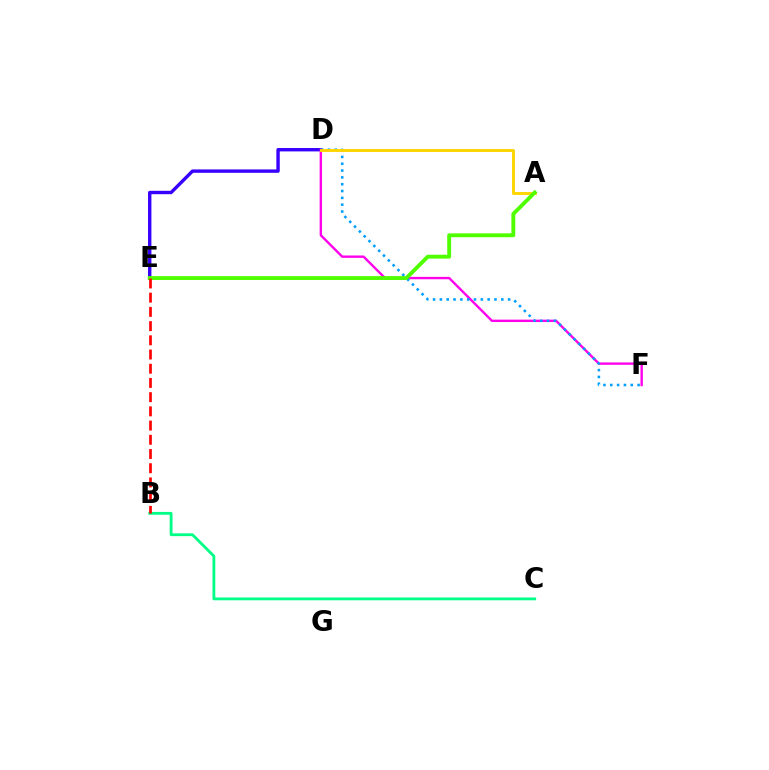{('D', 'E'): [{'color': '#3700ff', 'line_style': 'solid', 'thickness': 2.44}], ('D', 'F'): [{'color': '#ff00ed', 'line_style': 'solid', 'thickness': 1.72}, {'color': '#009eff', 'line_style': 'dotted', 'thickness': 1.85}], ('A', 'D'): [{'color': '#ffd500', 'line_style': 'solid', 'thickness': 2.1}], ('B', 'C'): [{'color': '#00ff86', 'line_style': 'solid', 'thickness': 2.03}], ('A', 'E'): [{'color': '#4fff00', 'line_style': 'solid', 'thickness': 2.79}], ('B', 'E'): [{'color': '#ff0000', 'line_style': 'dashed', 'thickness': 1.93}]}